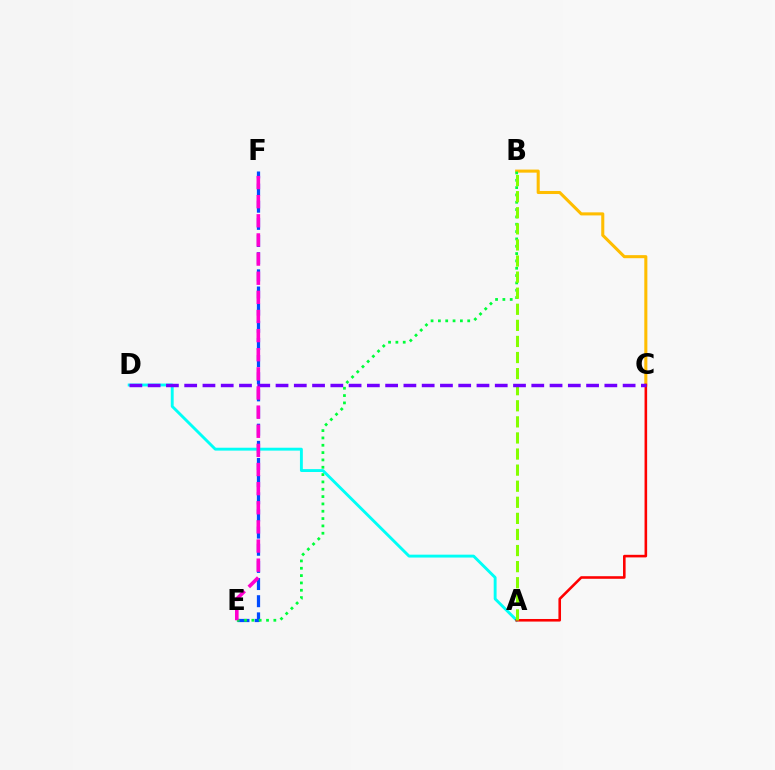{('E', 'F'): [{'color': '#004bff', 'line_style': 'dashed', 'thickness': 2.33}, {'color': '#ff00cf', 'line_style': 'dashed', 'thickness': 2.6}], ('B', 'C'): [{'color': '#ffbd00', 'line_style': 'solid', 'thickness': 2.21}], ('B', 'E'): [{'color': '#00ff39', 'line_style': 'dotted', 'thickness': 1.99}], ('A', 'D'): [{'color': '#00fff6', 'line_style': 'solid', 'thickness': 2.08}], ('A', 'C'): [{'color': '#ff0000', 'line_style': 'solid', 'thickness': 1.86}], ('A', 'B'): [{'color': '#84ff00', 'line_style': 'dashed', 'thickness': 2.19}], ('C', 'D'): [{'color': '#7200ff', 'line_style': 'dashed', 'thickness': 2.48}]}